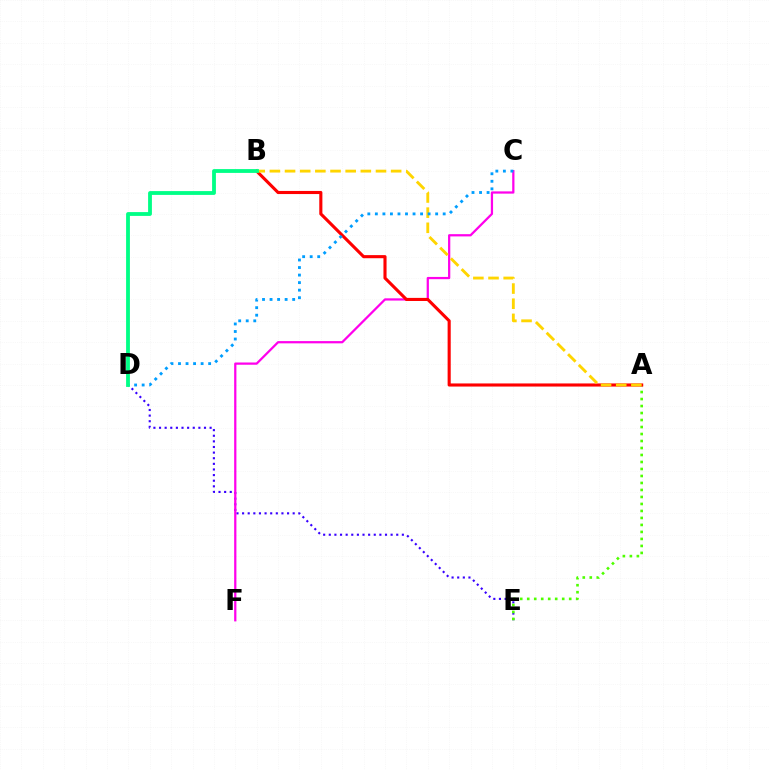{('D', 'E'): [{'color': '#3700ff', 'line_style': 'dotted', 'thickness': 1.53}], ('C', 'F'): [{'color': '#ff00ed', 'line_style': 'solid', 'thickness': 1.62}], ('A', 'E'): [{'color': '#4fff00', 'line_style': 'dotted', 'thickness': 1.9}], ('A', 'B'): [{'color': '#ff0000', 'line_style': 'solid', 'thickness': 2.24}, {'color': '#ffd500', 'line_style': 'dashed', 'thickness': 2.06}], ('C', 'D'): [{'color': '#009eff', 'line_style': 'dotted', 'thickness': 2.05}], ('B', 'D'): [{'color': '#00ff86', 'line_style': 'solid', 'thickness': 2.74}]}